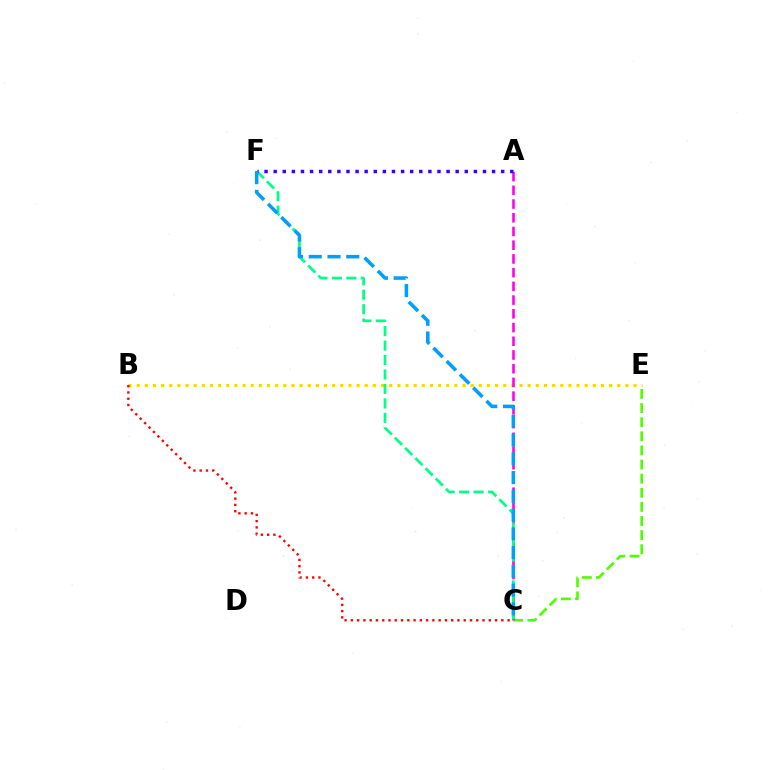{('C', 'E'): [{'color': '#4fff00', 'line_style': 'dashed', 'thickness': 1.92}], ('B', 'E'): [{'color': '#ffd500', 'line_style': 'dotted', 'thickness': 2.21}], ('A', 'C'): [{'color': '#ff00ed', 'line_style': 'dashed', 'thickness': 1.86}], ('C', 'F'): [{'color': '#00ff86', 'line_style': 'dashed', 'thickness': 1.96}, {'color': '#009eff', 'line_style': 'dashed', 'thickness': 2.55}], ('B', 'C'): [{'color': '#ff0000', 'line_style': 'dotted', 'thickness': 1.7}], ('A', 'F'): [{'color': '#3700ff', 'line_style': 'dotted', 'thickness': 2.47}]}